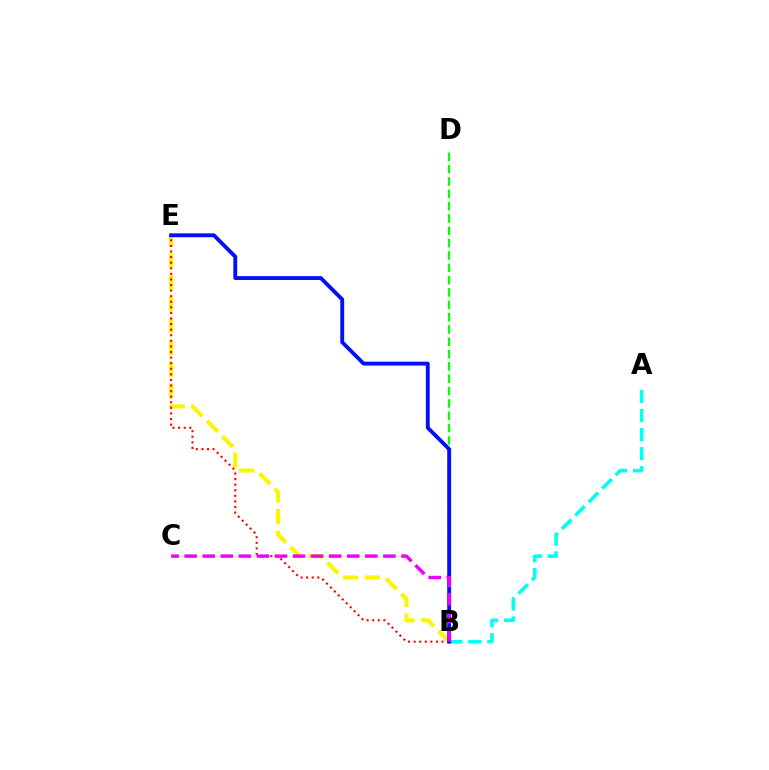{('B', 'E'): [{'color': '#fcf500', 'line_style': 'dashed', 'thickness': 2.95}, {'color': '#ff0000', 'line_style': 'dotted', 'thickness': 1.52}, {'color': '#0010ff', 'line_style': 'solid', 'thickness': 2.78}], ('B', 'D'): [{'color': '#08ff00', 'line_style': 'dashed', 'thickness': 1.67}], ('A', 'B'): [{'color': '#00fff6', 'line_style': 'dashed', 'thickness': 2.59}], ('B', 'C'): [{'color': '#ee00ff', 'line_style': 'dashed', 'thickness': 2.45}]}